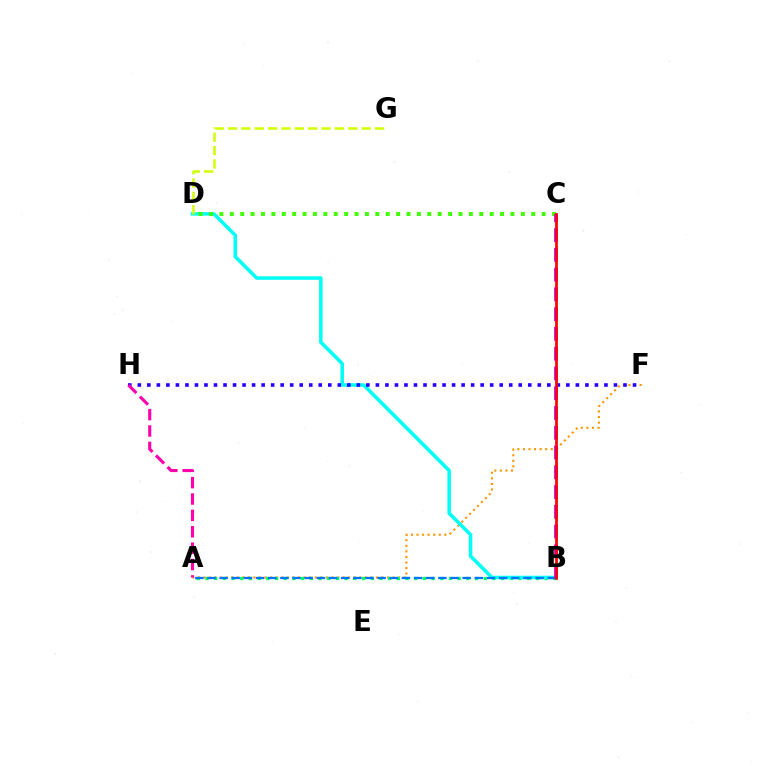{('A', 'F'): [{'color': '#ff9400', 'line_style': 'dotted', 'thickness': 1.51}], ('A', 'B'): [{'color': '#00ff5c', 'line_style': 'dotted', 'thickness': 2.36}, {'color': '#0074ff', 'line_style': 'dashed', 'thickness': 1.65}], ('B', 'D'): [{'color': '#00fff6', 'line_style': 'solid', 'thickness': 2.53}], ('C', 'D'): [{'color': '#3dff00', 'line_style': 'dotted', 'thickness': 2.82}], ('F', 'H'): [{'color': '#2500ff', 'line_style': 'dotted', 'thickness': 2.59}], ('A', 'H'): [{'color': '#ff00ac', 'line_style': 'dashed', 'thickness': 2.22}], ('D', 'G'): [{'color': '#d1ff00', 'line_style': 'dashed', 'thickness': 1.82}], ('B', 'C'): [{'color': '#b900ff', 'line_style': 'dashed', 'thickness': 2.69}, {'color': '#ff0000', 'line_style': 'solid', 'thickness': 1.96}]}